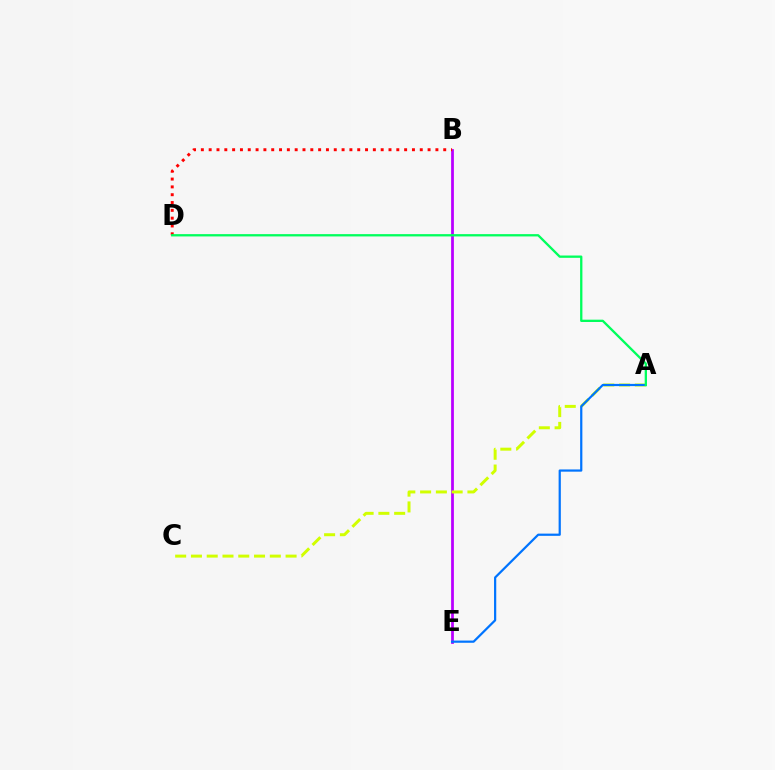{('B', 'E'): [{'color': '#b900ff', 'line_style': 'solid', 'thickness': 1.99}], ('A', 'C'): [{'color': '#d1ff00', 'line_style': 'dashed', 'thickness': 2.14}], ('B', 'D'): [{'color': '#ff0000', 'line_style': 'dotted', 'thickness': 2.12}], ('A', 'E'): [{'color': '#0074ff', 'line_style': 'solid', 'thickness': 1.6}], ('A', 'D'): [{'color': '#00ff5c', 'line_style': 'solid', 'thickness': 1.66}]}